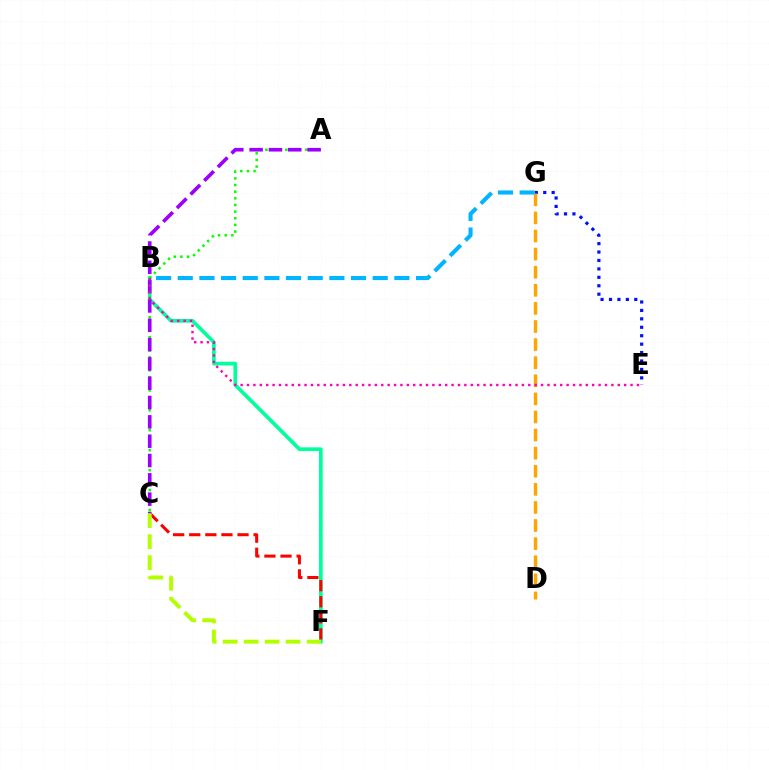{('B', 'F'): [{'color': '#00ff9d', 'line_style': 'solid', 'thickness': 2.64}], ('C', 'F'): [{'color': '#ff0000', 'line_style': 'dashed', 'thickness': 2.19}, {'color': '#b3ff00', 'line_style': 'dashed', 'thickness': 2.85}], ('E', 'G'): [{'color': '#0010ff', 'line_style': 'dotted', 'thickness': 2.29}], ('A', 'C'): [{'color': '#08ff00', 'line_style': 'dotted', 'thickness': 1.81}, {'color': '#9b00ff', 'line_style': 'dashed', 'thickness': 2.62}], ('D', 'G'): [{'color': '#ffa500', 'line_style': 'dashed', 'thickness': 2.46}], ('B', 'G'): [{'color': '#00b5ff', 'line_style': 'dashed', 'thickness': 2.94}], ('B', 'E'): [{'color': '#ff00bd', 'line_style': 'dotted', 'thickness': 1.74}]}